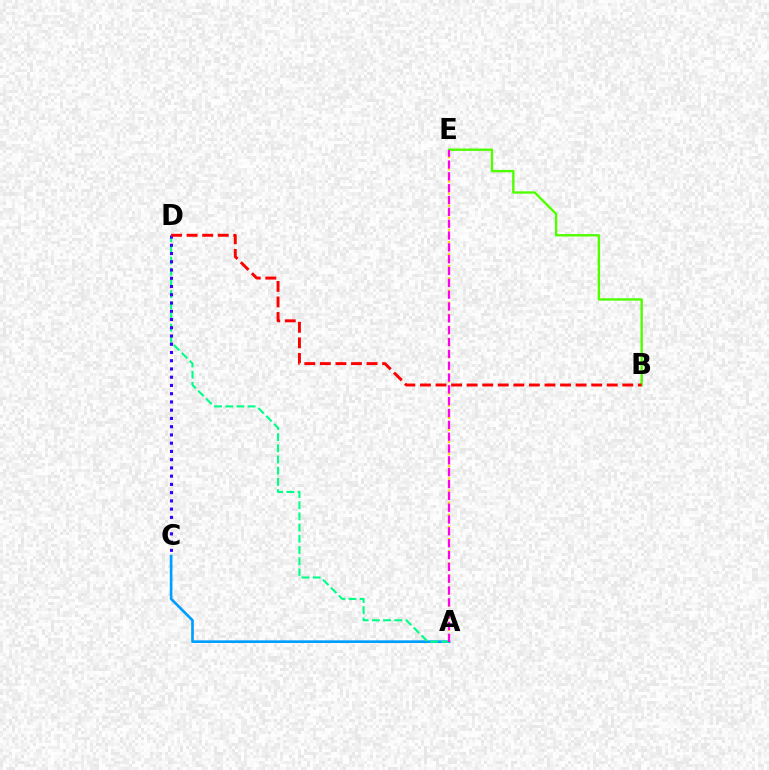{('B', 'E'): [{'color': '#4fff00', 'line_style': 'solid', 'thickness': 1.71}], ('A', 'C'): [{'color': '#009eff', 'line_style': 'solid', 'thickness': 1.91}], ('A', 'D'): [{'color': '#00ff86', 'line_style': 'dashed', 'thickness': 1.52}], ('C', 'D'): [{'color': '#3700ff', 'line_style': 'dotted', 'thickness': 2.24}], ('A', 'E'): [{'color': '#ffd500', 'line_style': 'dotted', 'thickness': 1.65}, {'color': '#ff00ed', 'line_style': 'dashed', 'thickness': 1.61}], ('B', 'D'): [{'color': '#ff0000', 'line_style': 'dashed', 'thickness': 2.11}]}